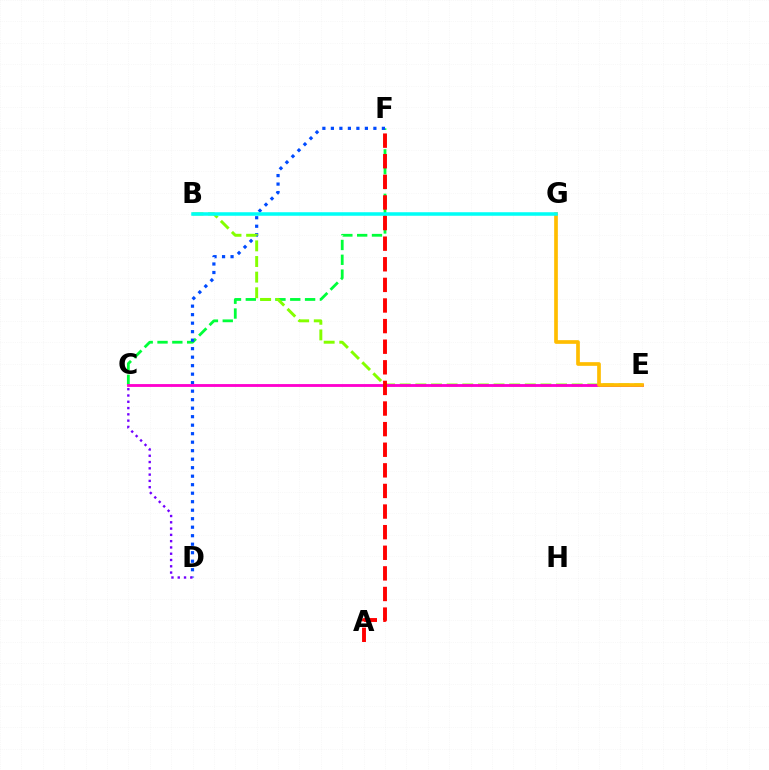{('C', 'F'): [{'color': '#00ff39', 'line_style': 'dashed', 'thickness': 2.01}], ('D', 'F'): [{'color': '#004bff', 'line_style': 'dotted', 'thickness': 2.31}], ('B', 'E'): [{'color': '#84ff00', 'line_style': 'dashed', 'thickness': 2.12}], ('C', 'E'): [{'color': '#ff00cf', 'line_style': 'solid', 'thickness': 2.04}], ('C', 'D'): [{'color': '#7200ff', 'line_style': 'dotted', 'thickness': 1.71}], ('E', 'G'): [{'color': '#ffbd00', 'line_style': 'solid', 'thickness': 2.65}], ('B', 'G'): [{'color': '#00fff6', 'line_style': 'solid', 'thickness': 2.54}], ('A', 'F'): [{'color': '#ff0000', 'line_style': 'dashed', 'thickness': 2.8}]}